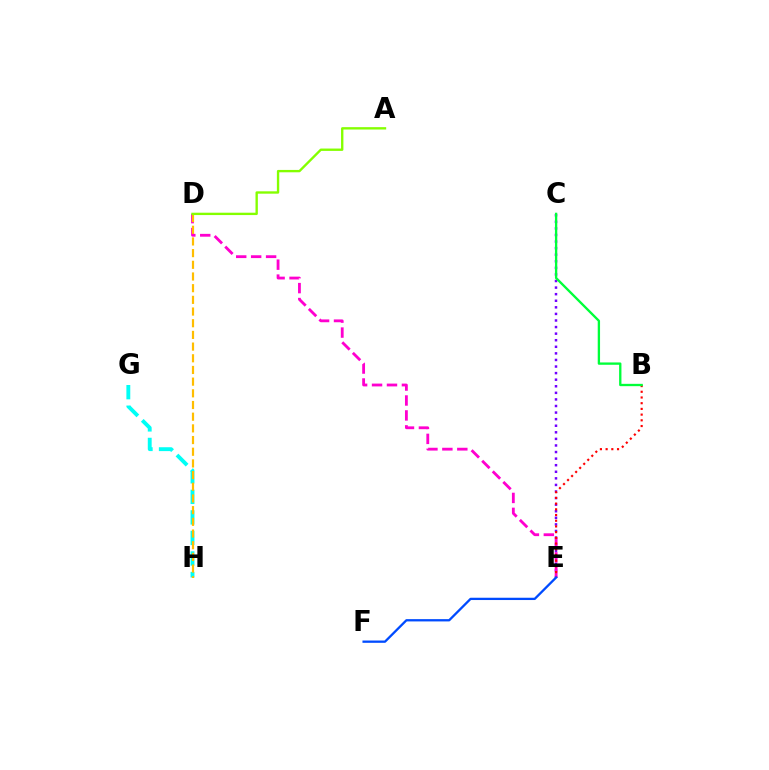{('C', 'E'): [{'color': '#7200ff', 'line_style': 'dotted', 'thickness': 1.79}], ('D', 'E'): [{'color': '#ff00cf', 'line_style': 'dashed', 'thickness': 2.03}], ('G', 'H'): [{'color': '#00fff6', 'line_style': 'dashed', 'thickness': 2.79}], ('B', 'E'): [{'color': '#ff0000', 'line_style': 'dotted', 'thickness': 1.55}], ('D', 'H'): [{'color': '#ffbd00', 'line_style': 'dashed', 'thickness': 1.59}], ('B', 'C'): [{'color': '#00ff39', 'line_style': 'solid', 'thickness': 1.68}], ('E', 'F'): [{'color': '#004bff', 'line_style': 'solid', 'thickness': 1.65}], ('A', 'D'): [{'color': '#84ff00', 'line_style': 'solid', 'thickness': 1.7}]}